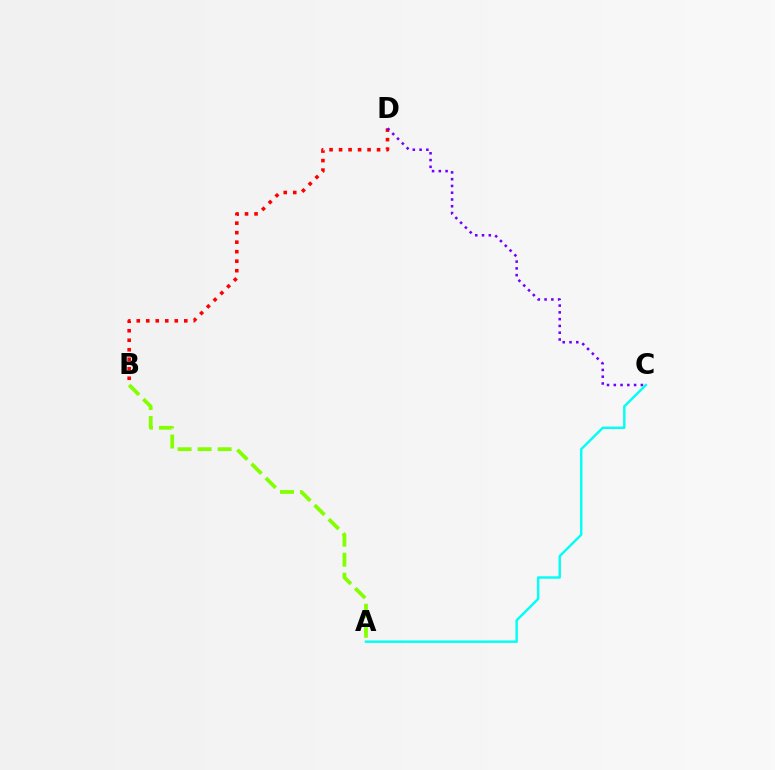{('A', 'B'): [{'color': '#84ff00', 'line_style': 'dashed', 'thickness': 2.72}], ('B', 'D'): [{'color': '#ff0000', 'line_style': 'dotted', 'thickness': 2.58}], ('C', 'D'): [{'color': '#7200ff', 'line_style': 'dotted', 'thickness': 1.84}], ('A', 'C'): [{'color': '#00fff6', 'line_style': 'solid', 'thickness': 1.74}]}